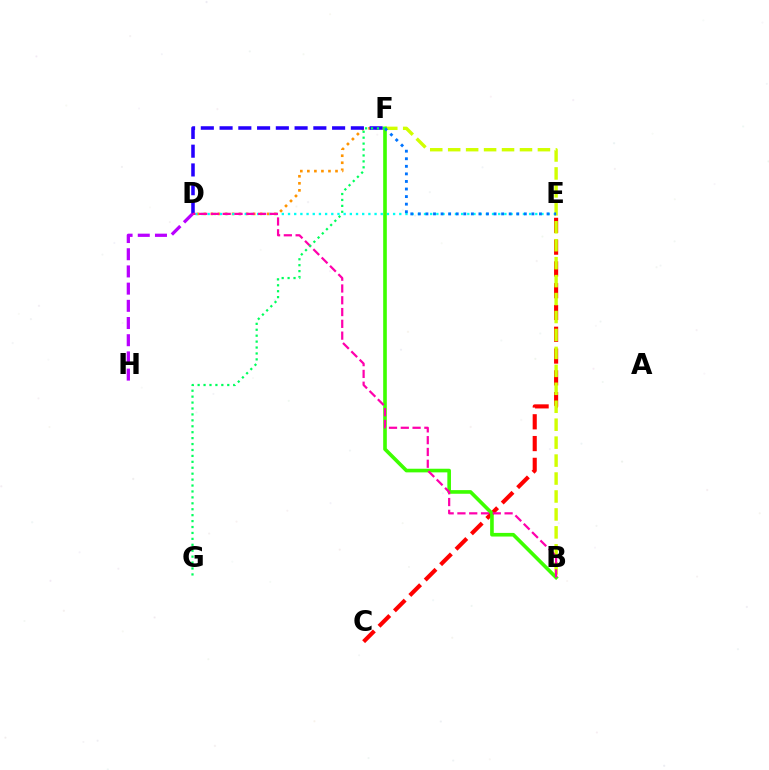{('D', 'F'): [{'color': '#ff9400', 'line_style': 'dotted', 'thickness': 1.91}, {'color': '#2500ff', 'line_style': 'dashed', 'thickness': 2.55}], ('D', 'E'): [{'color': '#00fff6', 'line_style': 'dotted', 'thickness': 1.68}], ('C', 'E'): [{'color': '#ff0000', 'line_style': 'dashed', 'thickness': 2.96}], ('B', 'F'): [{'color': '#d1ff00', 'line_style': 'dashed', 'thickness': 2.44}, {'color': '#3dff00', 'line_style': 'solid', 'thickness': 2.62}], ('D', 'H'): [{'color': '#b900ff', 'line_style': 'dashed', 'thickness': 2.34}], ('B', 'D'): [{'color': '#ff00ac', 'line_style': 'dashed', 'thickness': 1.6}], ('E', 'F'): [{'color': '#0074ff', 'line_style': 'dotted', 'thickness': 2.06}], ('F', 'G'): [{'color': '#00ff5c', 'line_style': 'dotted', 'thickness': 1.61}]}